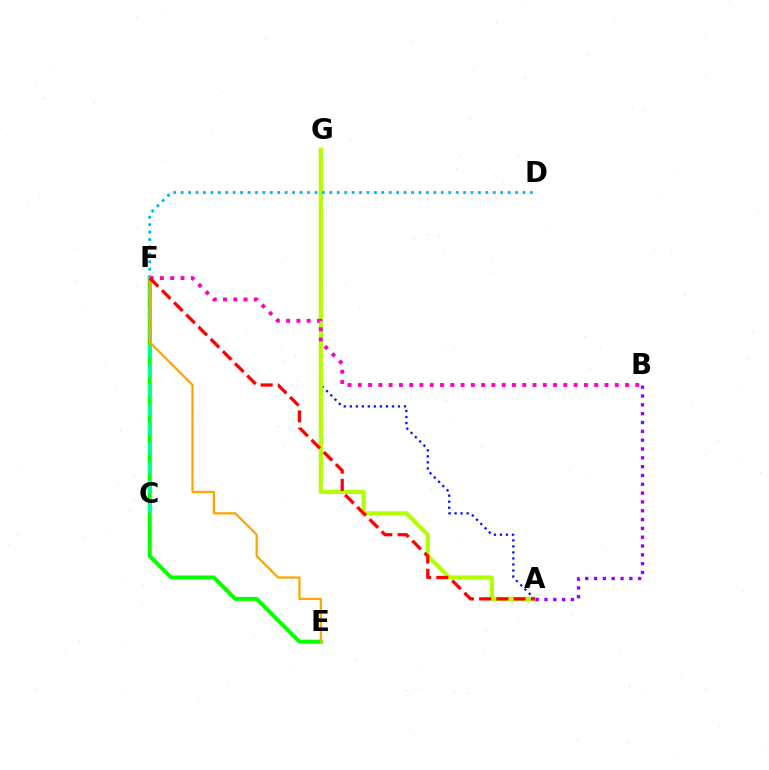{('A', 'G'): [{'color': '#0010ff', 'line_style': 'dotted', 'thickness': 1.64}, {'color': '#b3ff00', 'line_style': 'solid', 'thickness': 2.98}], ('E', 'F'): [{'color': '#08ff00', 'line_style': 'solid', 'thickness': 2.88}, {'color': '#ffa500', 'line_style': 'solid', 'thickness': 1.61}], ('A', 'B'): [{'color': '#9b00ff', 'line_style': 'dotted', 'thickness': 2.4}], ('D', 'F'): [{'color': '#00b5ff', 'line_style': 'dotted', 'thickness': 2.02}], ('B', 'F'): [{'color': '#ff00bd', 'line_style': 'dotted', 'thickness': 2.79}], ('C', 'F'): [{'color': '#00ff9d', 'line_style': 'dashed', 'thickness': 2.63}], ('A', 'F'): [{'color': '#ff0000', 'line_style': 'dashed', 'thickness': 2.34}]}